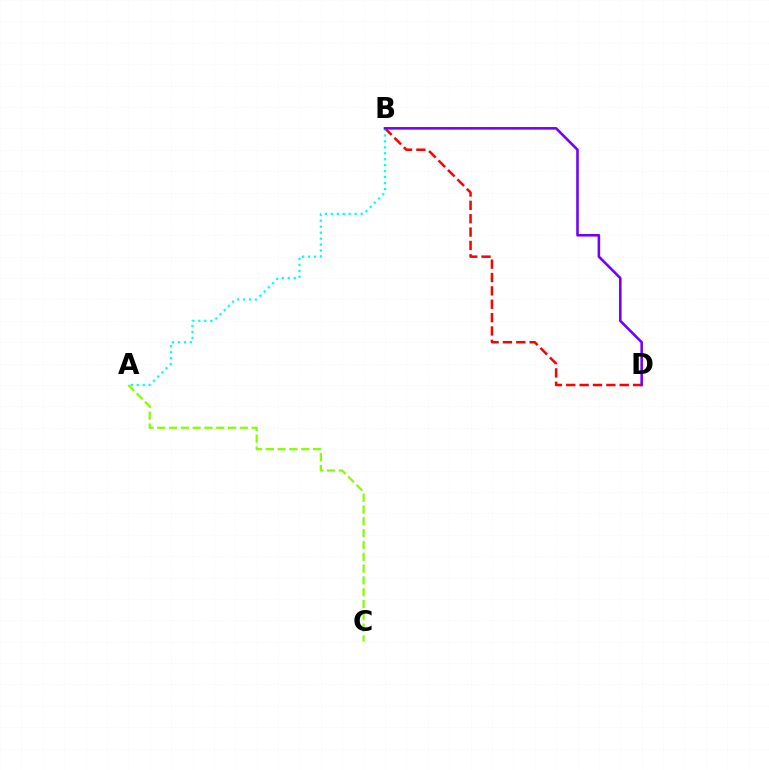{('B', 'D'): [{'color': '#ff0000', 'line_style': 'dashed', 'thickness': 1.82}, {'color': '#7200ff', 'line_style': 'solid', 'thickness': 1.85}], ('A', 'B'): [{'color': '#00fff6', 'line_style': 'dotted', 'thickness': 1.62}], ('A', 'C'): [{'color': '#84ff00', 'line_style': 'dashed', 'thickness': 1.6}]}